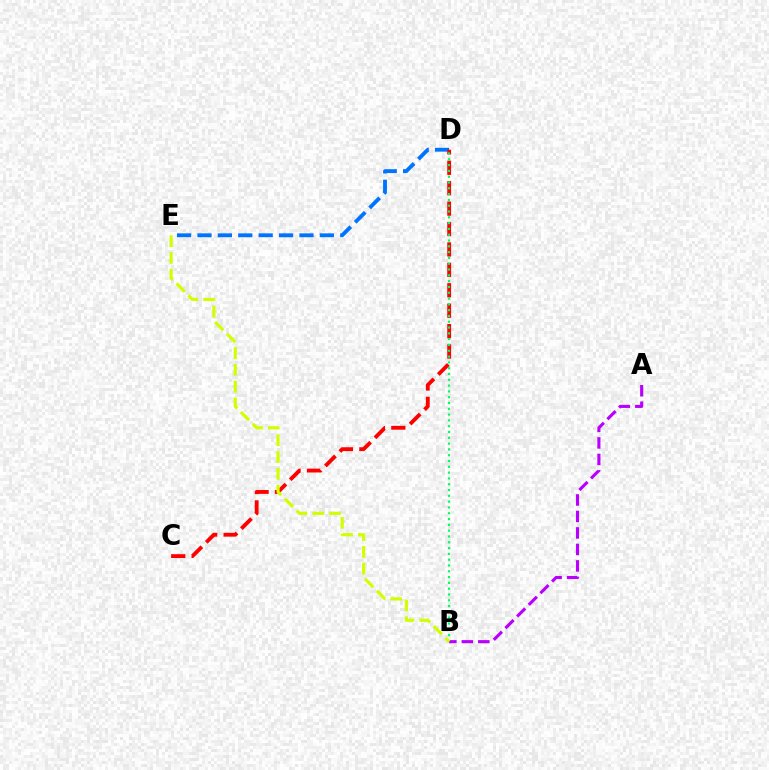{('D', 'E'): [{'color': '#0074ff', 'line_style': 'dashed', 'thickness': 2.77}], ('C', 'D'): [{'color': '#ff0000', 'line_style': 'dashed', 'thickness': 2.77}], ('B', 'D'): [{'color': '#00ff5c', 'line_style': 'dotted', 'thickness': 1.58}], ('A', 'B'): [{'color': '#b900ff', 'line_style': 'dashed', 'thickness': 2.24}], ('B', 'E'): [{'color': '#d1ff00', 'line_style': 'dashed', 'thickness': 2.28}]}